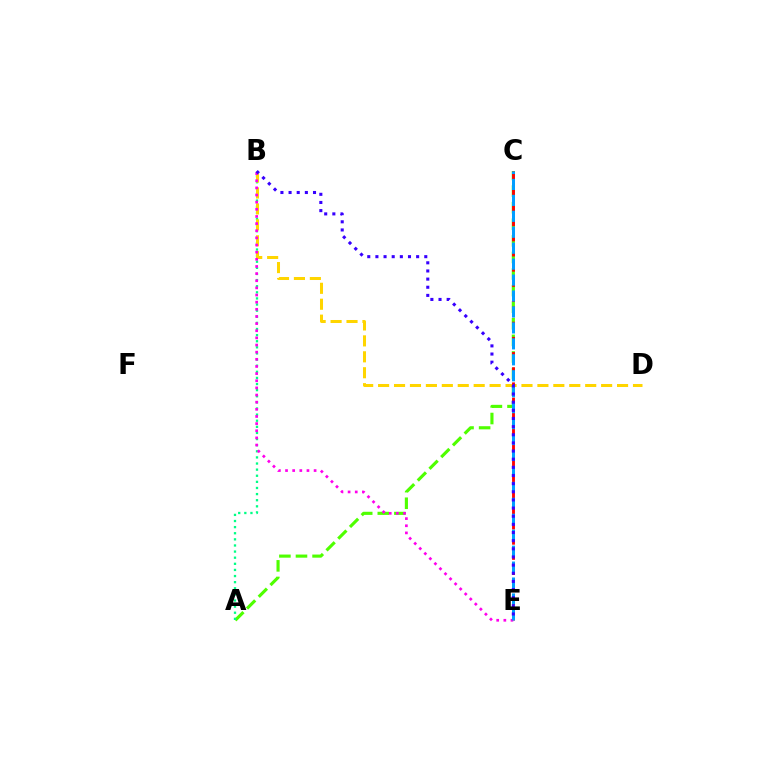{('A', 'C'): [{'color': '#4fff00', 'line_style': 'dashed', 'thickness': 2.25}], ('A', 'B'): [{'color': '#00ff86', 'line_style': 'dotted', 'thickness': 1.66}], ('B', 'D'): [{'color': '#ffd500', 'line_style': 'dashed', 'thickness': 2.16}], ('C', 'E'): [{'color': '#ff0000', 'line_style': 'dashed', 'thickness': 2.06}, {'color': '#009eff', 'line_style': 'dashed', 'thickness': 2.17}], ('B', 'E'): [{'color': '#ff00ed', 'line_style': 'dotted', 'thickness': 1.94}, {'color': '#3700ff', 'line_style': 'dotted', 'thickness': 2.21}]}